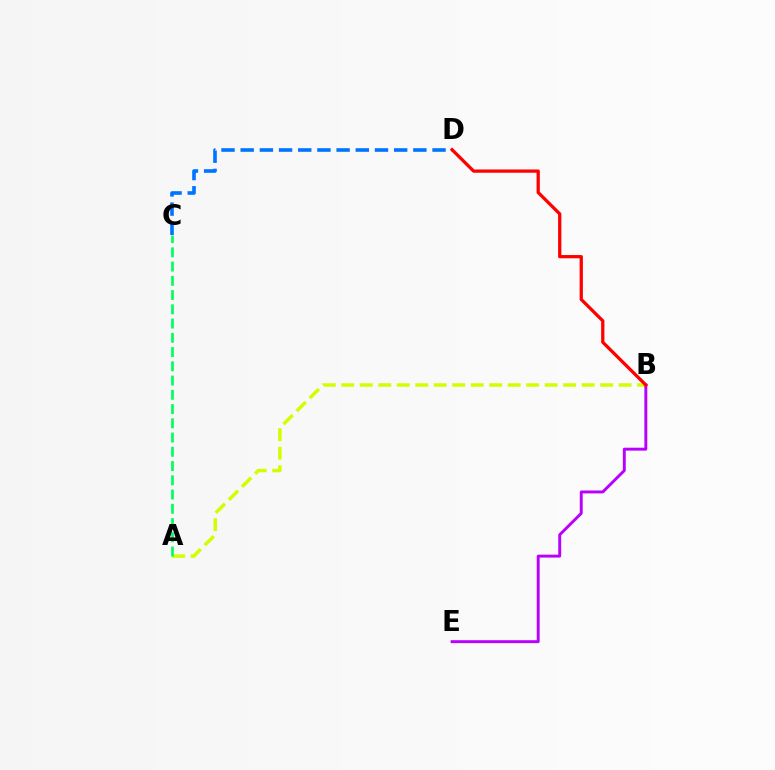{('A', 'B'): [{'color': '#d1ff00', 'line_style': 'dashed', 'thickness': 2.51}], ('B', 'E'): [{'color': '#b900ff', 'line_style': 'solid', 'thickness': 2.11}], ('A', 'C'): [{'color': '#00ff5c', 'line_style': 'dashed', 'thickness': 1.94}], ('C', 'D'): [{'color': '#0074ff', 'line_style': 'dashed', 'thickness': 2.61}], ('B', 'D'): [{'color': '#ff0000', 'line_style': 'solid', 'thickness': 2.35}]}